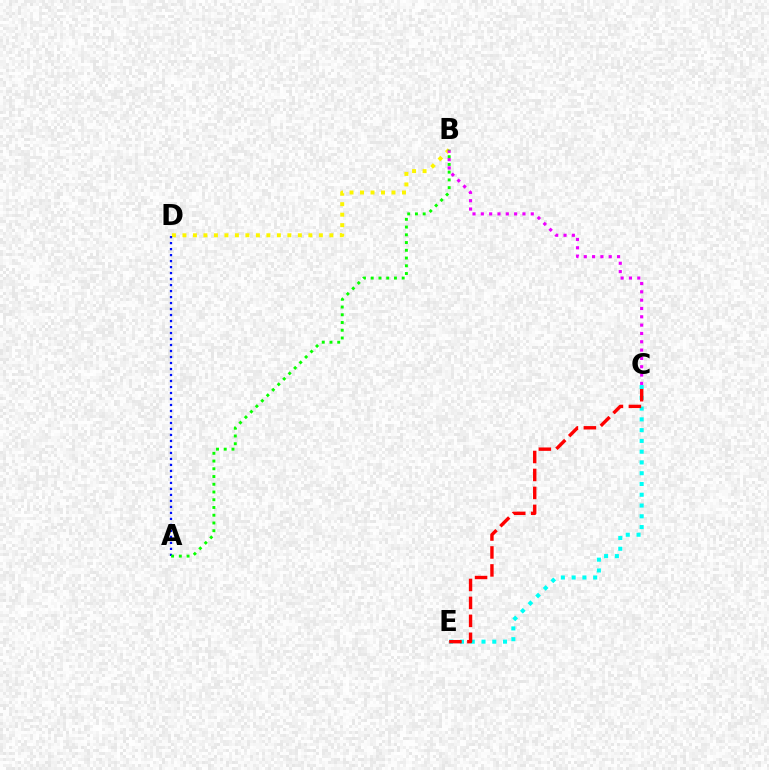{('B', 'D'): [{'color': '#fcf500', 'line_style': 'dotted', 'thickness': 2.85}], ('A', 'D'): [{'color': '#0010ff', 'line_style': 'dotted', 'thickness': 1.63}], ('B', 'C'): [{'color': '#ee00ff', 'line_style': 'dotted', 'thickness': 2.26}], ('C', 'E'): [{'color': '#00fff6', 'line_style': 'dotted', 'thickness': 2.93}, {'color': '#ff0000', 'line_style': 'dashed', 'thickness': 2.44}], ('A', 'B'): [{'color': '#08ff00', 'line_style': 'dotted', 'thickness': 2.1}]}